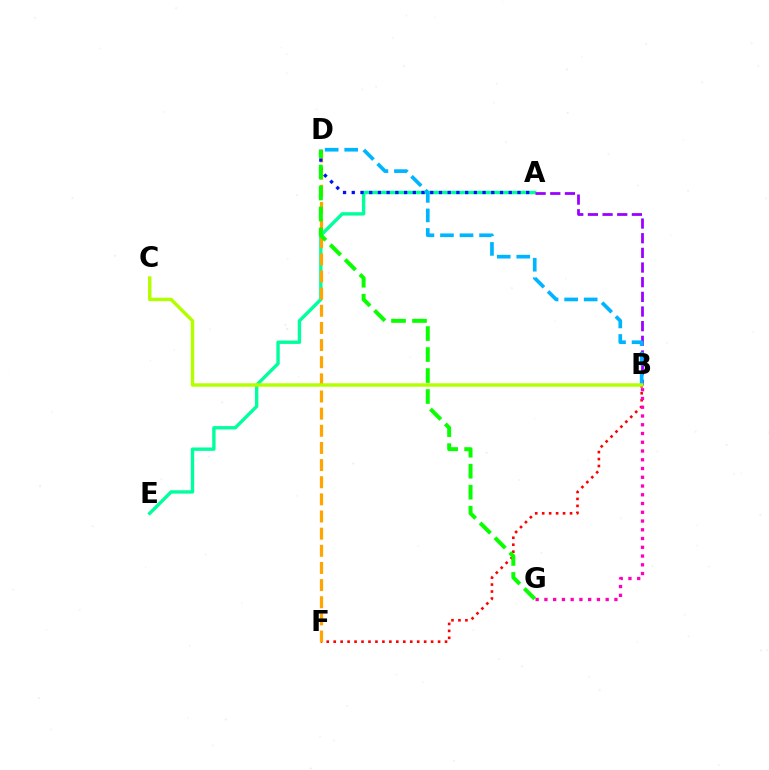{('B', 'F'): [{'color': '#ff0000', 'line_style': 'dotted', 'thickness': 1.89}], ('A', 'E'): [{'color': '#00ff9d', 'line_style': 'solid', 'thickness': 2.44}], ('D', 'F'): [{'color': '#ffa500', 'line_style': 'dashed', 'thickness': 2.33}], ('A', 'D'): [{'color': '#0010ff', 'line_style': 'dotted', 'thickness': 2.37}], ('D', 'G'): [{'color': '#08ff00', 'line_style': 'dashed', 'thickness': 2.85}], ('A', 'B'): [{'color': '#9b00ff', 'line_style': 'dashed', 'thickness': 1.99}], ('B', 'G'): [{'color': '#ff00bd', 'line_style': 'dotted', 'thickness': 2.38}], ('B', 'D'): [{'color': '#00b5ff', 'line_style': 'dashed', 'thickness': 2.65}], ('B', 'C'): [{'color': '#b3ff00', 'line_style': 'solid', 'thickness': 2.47}]}